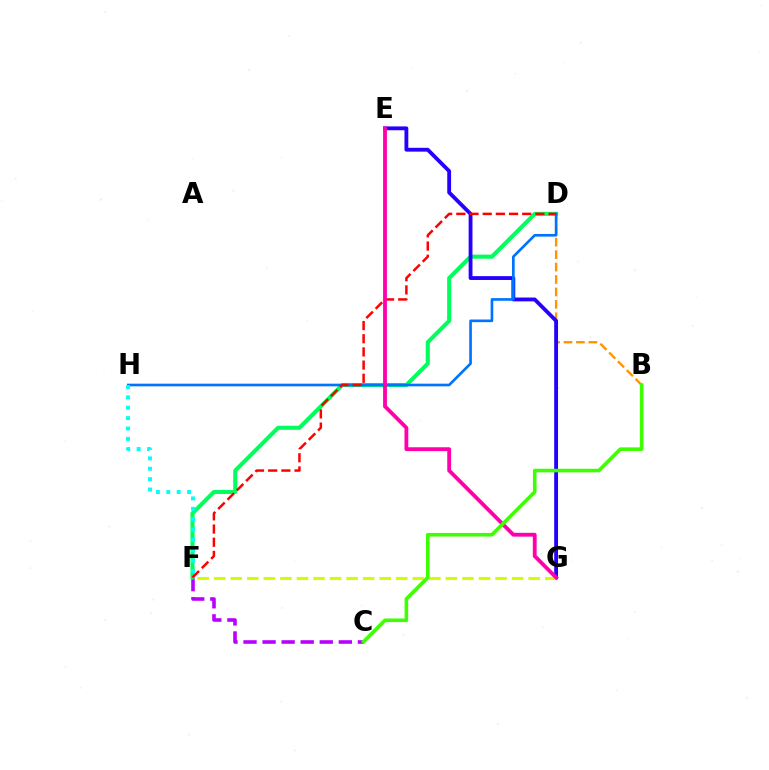{('B', 'D'): [{'color': '#ff9400', 'line_style': 'dashed', 'thickness': 1.69}], ('C', 'F'): [{'color': '#b900ff', 'line_style': 'dashed', 'thickness': 2.59}], ('D', 'F'): [{'color': '#00ff5c', 'line_style': 'solid', 'thickness': 2.94}, {'color': '#ff0000', 'line_style': 'dashed', 'thickness': 1.79}], ('E', 'G'): [{'color': '#2500ff', 'line_style': 'solid', 'thickness': 2.76}, {'color': '#ff00ac', 'line_style': 'solid', 'thickness': 2.75}], ('D', 'H'): [{'color': '#0074ff', 'line_style': 'solid', 'thickness': 1.92}], ('F', 'G'): [{'color': '#d1ff00', 'line_style': 'dashed', 'thickness': 2.25}], ('F', 'H'): [{'color': '#00fff6', 'line_style': 'dotted', 'thickness': 2.82}], ('B', 'C'): [{'color': '#3dff00', 'line_style': 'solid', 'thickness': 2.58}]}